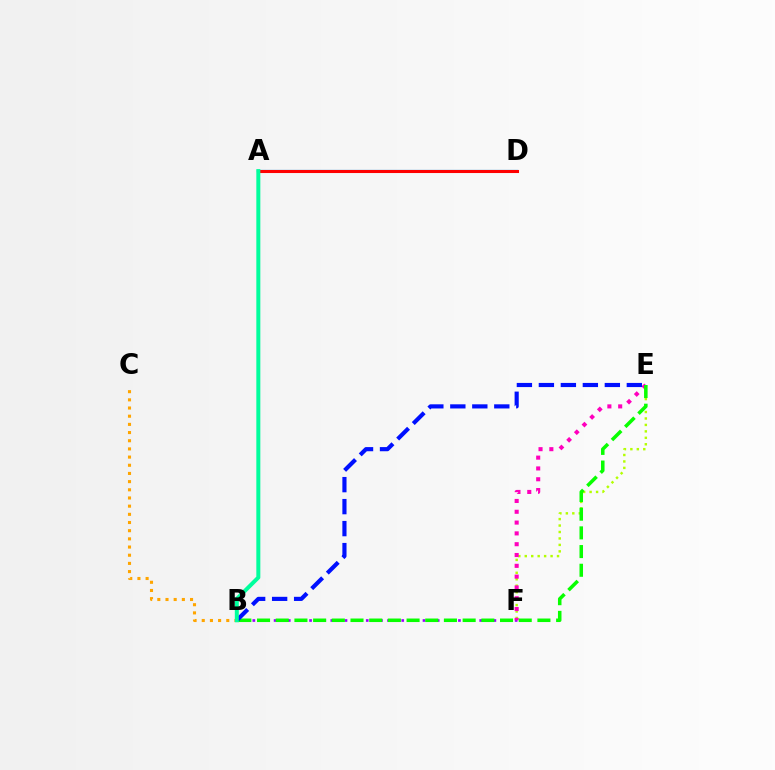{('B', 'F'): [{'color': '#9b00ff', 'line_style': 'dotted', 'thickness': 1.93}], ('E', 'F'): [{'color': '#b3ff00', 'line_style': 'dotted', 'thickness': 1.75}, {'color': '#ff00bd', 'line_style': 'dotted', 'thickness': 2.94}], ('A', 'D'): [{'color': '#00b5ff', 'line_style': 'solid', 'thickness': 1.62}, {'color': '#ff0000', 'line_style': 'solid', 'thickness': 2.2}], ('B', 'E'): [{'color': '#08ff00', 'line_style': 'dashed', 'thickness': 2.54}, {'color': '#0010ff', 'line_style': 'dashed', 'thickness': 2.99}], ('B', 'C'): [{'color': '#ffa500', 'line_style': 'dotted', 'thickness': 2.22}], ('A', 'B'): [{'color': '#00ff9d', 'line_style': 'solid', 'thickness': 2.88}]}